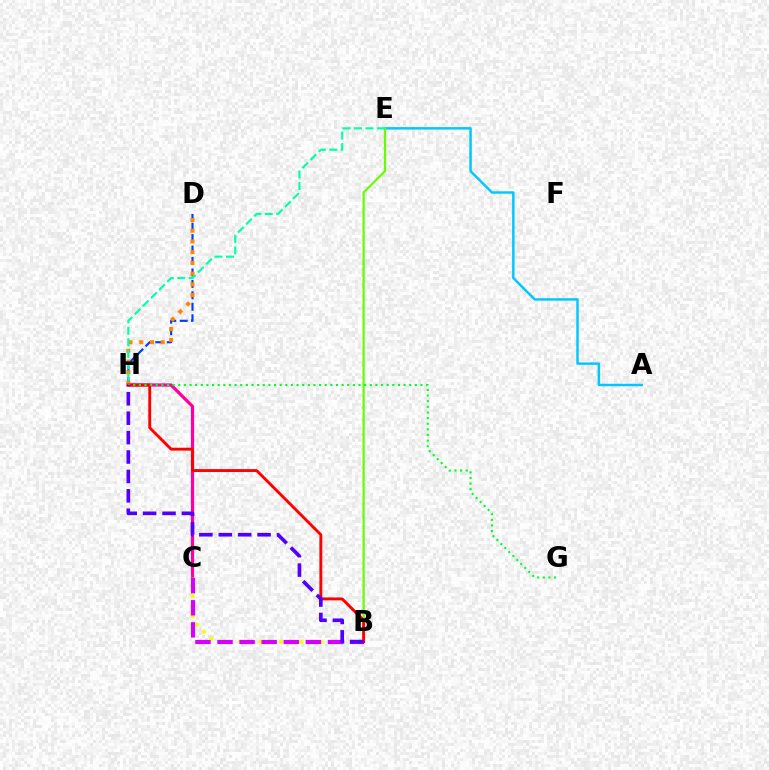{('C', 'H'): [{'color': '#ff00a0', 'line_style': 'solid', 'thickness': 2.32}], ('B', 'C'): [{'color': '#eeff00', 'line_style': 'dotted', 'thickness': 2.75}, {'color': '#d600ff', 'line_style': 'dashed', 'thickness': 3.0}], ('D', 'H'): [{'color': '#003fff', 'line_style': 'dashed', 'thickness': 1.55}, {'color': '#ff8800', 'line_style': 'dotted', 'thickness': 2.92}], ('A', 'E'): [{'color': '#00c7ff', 'line_style': 'solid', 'thickness': 1.76}], ('B', 'E'): [{'color': '#66ff00', 'line_style': 'solid', 'thickness': 1.61}], ('E', 'H'): [{'color': '#00ffaf', 'line_style': 'dashed', 'thickness': 1.56}], ('B', 'H'): [{'color': '#ff0000', 'line_style': 'solid', 'thickness': 2.07}, {'color': '#4f00ff', 'line_style': 'dashed', 'thickness': 2.64}], ('G', 'H'): [{'color': '#00ff27', 'line_style': 'dotted', 'thickness': 1.53}]}